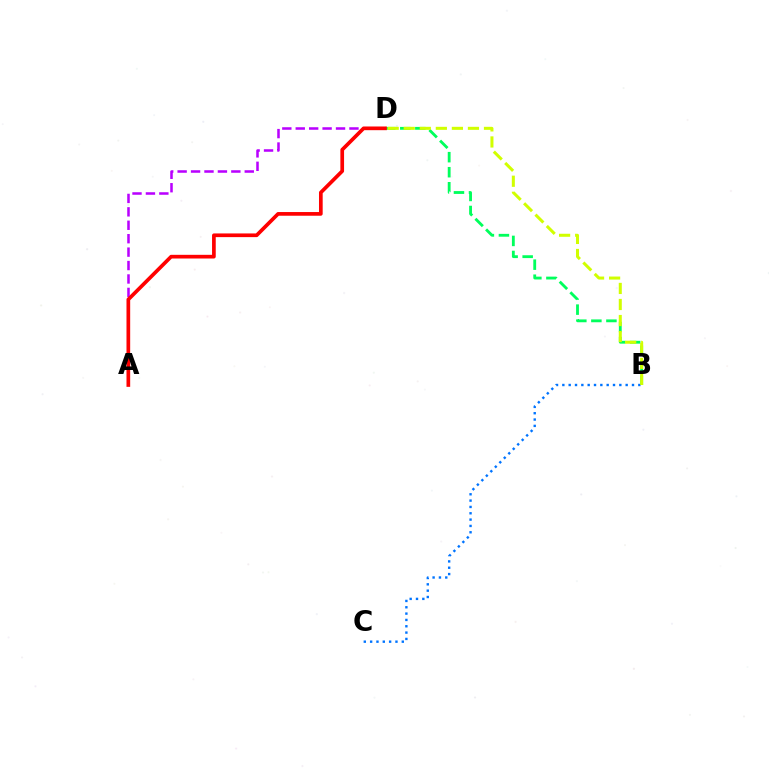{('A', 'D'): [{'color': '#b900ff', 'line_style': 'dashed', 'thickness': 1.82}, {'color': '#ff0000', 'line_style': 'solid', 'thickness': 2.66}], ('B', 'D'): [{'color': '#00ff5c', 'line_style': 'dashed', 'thickness': 2.04}, {'color': '#d1ff00', 'line_style': 'dashed', 'thickness': 2.18}], ('B', 'C'): [{'color': '#0074ff', 'line_style': 'dotted', 'thickness': 1.72}]}